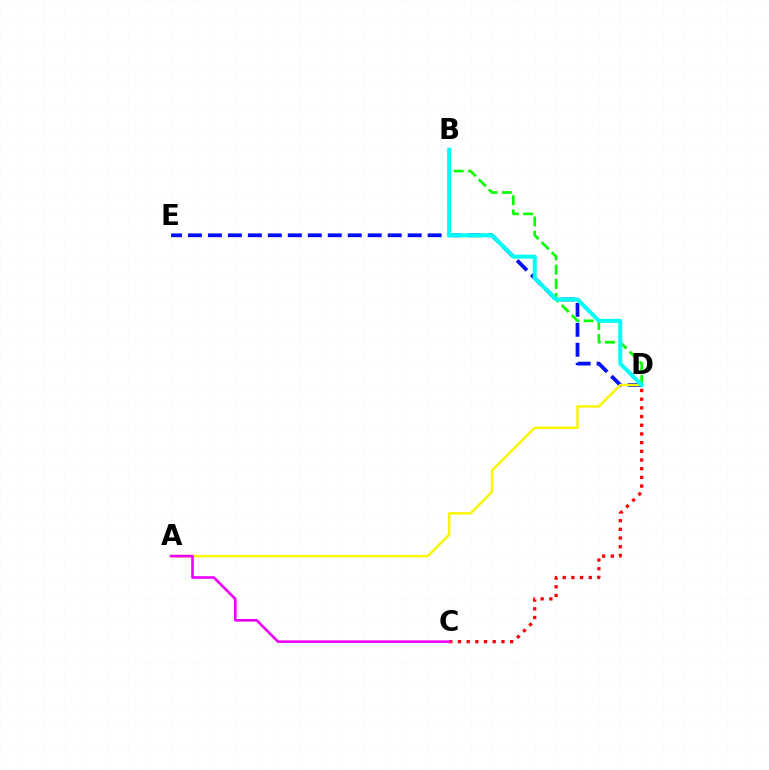{('D', 'E'): [{'color': '#0010ff', 'line_style': 'dashed', 'thickness': 2.71}], ('C', 'D'): [{'color': '#ff0000', 'line_style': 'dotted', 'thickness': 2.36}], ('B', 'D'): [{'color': '#08ff00', 'line_style': 'dashed', 'thickness': 1.93}, {'color': '#00fff6', 'line_style': 'solid', 'thickness': 2.88}], ('A', 'D'): [{'color': '#fcf500', 'line_style': 'solid', 'thickness': 1.77}], ('A', 'C'): [{'color': '#ee00ff', 'line_style': 'solid', 'thickness': 1.9}]}